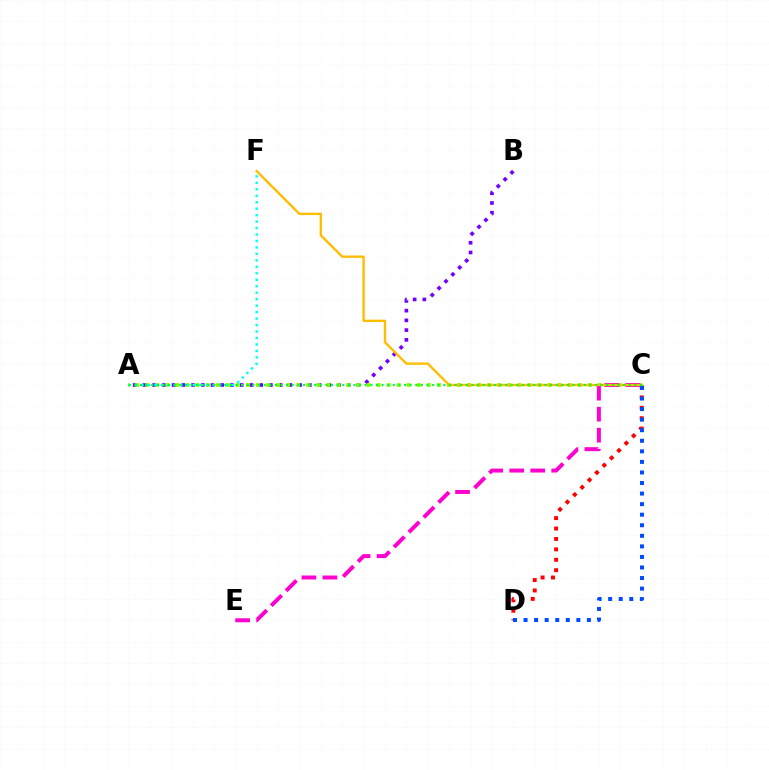{('A', 'B'): [{'color': '#7200ff', 'line_style': 'dotted', 'thickness': 2.64}], ('A', 'C'): [{'color': '#84ff00', 'line_style': 'dotted', 'thickness': 2.73}, {'color': '#00ff39', 'line_style': 'dotted', 'thickness': 1.53}], ('C', 'D'): [{'color': '#ff0000', 'line_style': 'dotted', 'thickness': 2.83}, {'color': '#004bff', 'line_style': 'dotted', 'thickness': 2.87}], ('C', 'E'): [{'color': '#ff00cf', 'line_style': 'dashed', 'thickness': 2.85}], ('A', 'F'): [{'color': '#00fff6', 'line_style': 'dotted', 'thickness': 1.76}], ('C', 'F'): [{'color': '#ffbd00', 'line_style': 'solid', 'thickness': 1.7}]}